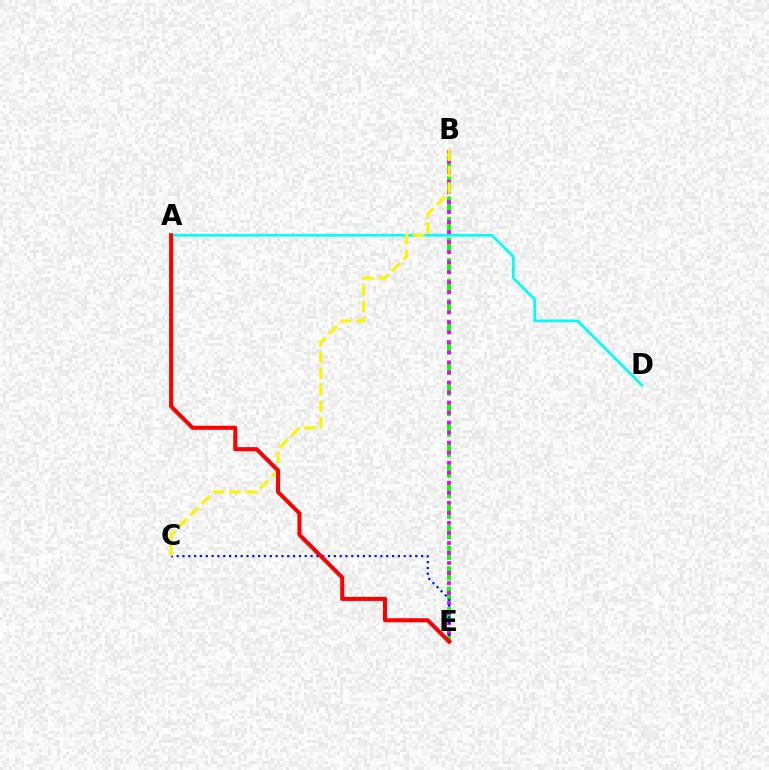{('B', 'E'): [{'color': '#08ff00', 'line_style': 'dashed', 'thickness': 2.79}, {'color': '#ee00ff', 'line_style': 'dotted', 'thickness': 2.72}], ('A', 'D'): [{'color': '#00fff6', 'line_style': 'solid', 'thickness': 1.94}], ('C', 'E'): [{'color': '#0010ff', 'line_style': 'dotted', 'thickness': 1.58}], ('B', 'C'): [{'color': '#fcf500', 'line_style': 'dashed', 'thickness': 2.21}], ('A', 'E'): [{'color': '#ff0000', 'line_style': 'solid', 'thickness': 2.92}]}